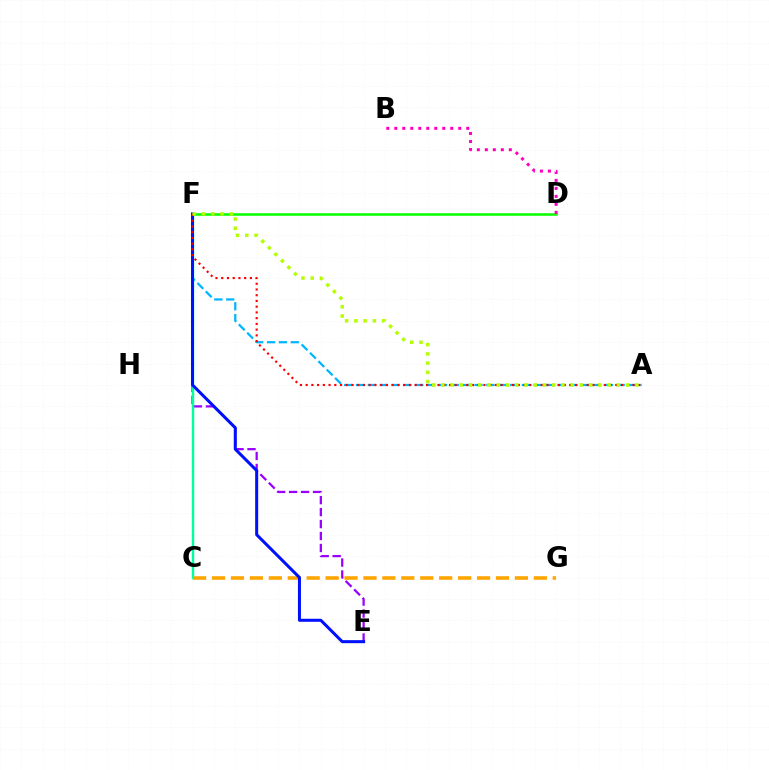{('A', 'F'): [{'color': '#00b5ff', 'line_style': 'dashed', 'thickness': 1.61}, {'color': '#ff0000', 'line_style': 'dotted', 'thickness': 1.56}, {'color': '#b3ff00', 'line_style': 'dotted', 'thickness': 2.51}], ('E', 'F'): [{'color': '#9b00ff', 'line_style': 'dashed', 'thickness': 1.63}, {'color': '#0010ff', 'line_style': 'solid', 'thickness': 2.18}], ('C', 'F'): [{'color': '#00ff9d', 'line_style': 'solid', 'thickness': 1.73}], ('C', 'G'): [{'color': '#ffa500', 'line_style': 'dashed', 'thickness': 2.57}], ('D', 'F'): [{'color': '#08ff00', 'line_style': 'solid', 'thickness': 1.82}], ('B', 'D'): [{'color': '#ff00bd', 'line_style': 'dotted', 'thickness': 2.17}]}